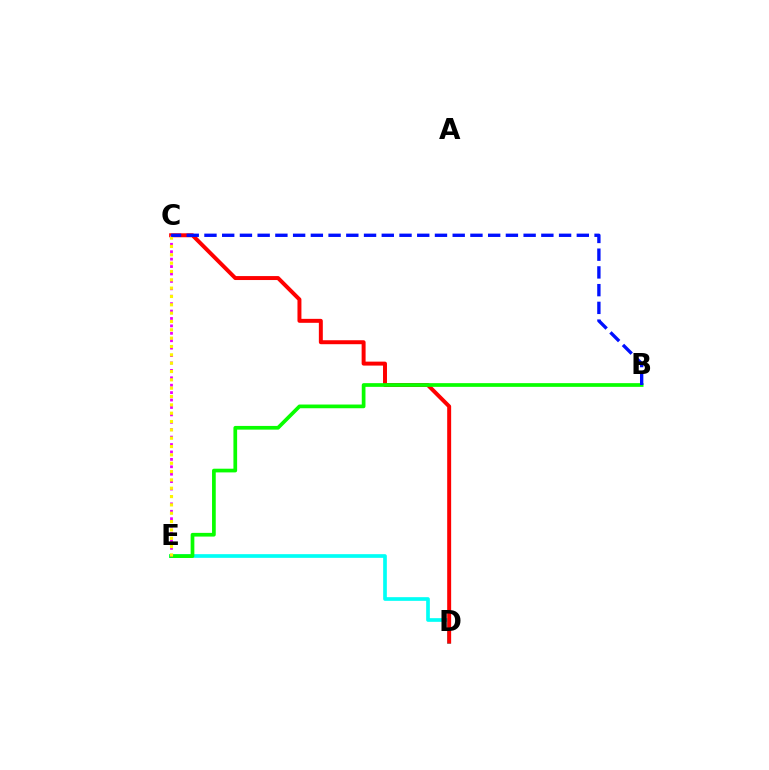{('D', 'E'): [{'color': '#00fff6', 'line_style': 'solid', 'thickness': 2.64}], ('C', 'D'): [{'color': '#ff0000', 'line_style': 'solid', 'thickness': 2.85}], ('B', 'E'): [{'color': '#08ff00', 'line_style': 'solid', 'thickness': 2.67}], ('C', 'E'): [{'color': '#ee00ff', 'line_style': 'dotted', 'thickness': 2.01}, {'color': '#fcf500', 'line_style': 'dotted', 'thickness': 2.27}], ('B', 'C'): [{'color': '#0010ff', 'line_style': 'dashed', 'thickness': 2.41}]}